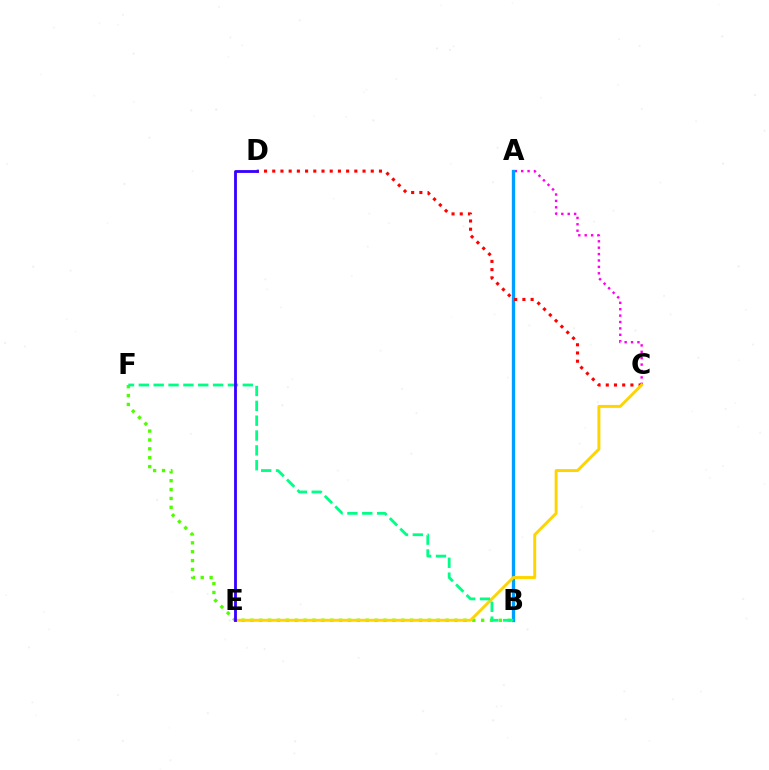{('B', 'F'): [{'color': '#4fff00', 'line_style': 'dotted', 'thickness': 2.41}, {'color': '#00ff86', 'line_style': 'dashed', 'thickness': 2.02}], ('A', 'C'): [{'color': '#ff00ed', 'line_style': 'dotted', 'thickness': 1.74}], ('A', 'B'): [{'color': '#009eff', 'line_style': 'solid', 'thickness': 2.39}], ('C', 'D'): [{'color': '#ff0000', 'line_style': 'dotted', 'thickness': 2.23}], ('C', 'E'): [{'color': '#ffd500', 'line_style': 'solid', 'thickness': 2.12}], ('D', 'E'): [{'color': '#3700ff', 'line_style': 'solid', 'thickness': 2.02}]}